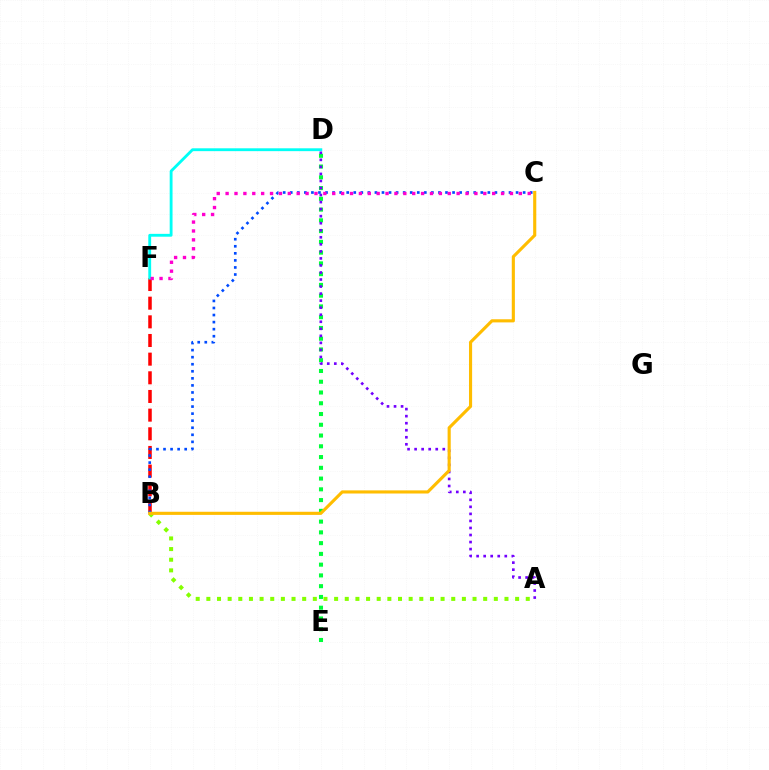{('D', 'E'): [{'color': '#00ff39', 'line_style': 'dotted', 'thickness': 2.92}], ('B', 'F'): [{'color': '#ff0000', 'line_style': 'dashed', 'thickness': 2.53}], ('D', 'F'): [{'color': '#00fff6', 'line_style': 'solid', 'thickness': 2.05}], ('A', 'D'): [{'color': '#7200ff', 'line_style': 'dotted', 'thickness': 1.91}], ('A', 'B'): [{'color': '#84ff00', 'line_style': 'dotted', 'thickness': 2.89}], ('B', 'C'): [{'color': '#004bff', 'line_style': 'dotted', 'thickness': 1.92}, {'color': '#ffbd00', 'line_style': 'solid', 'thickness': 2.25}], ('C', 'F'): [{'color': '#ff00cf', 'line_style': 'dotted', 'thickness': 2.41}]}